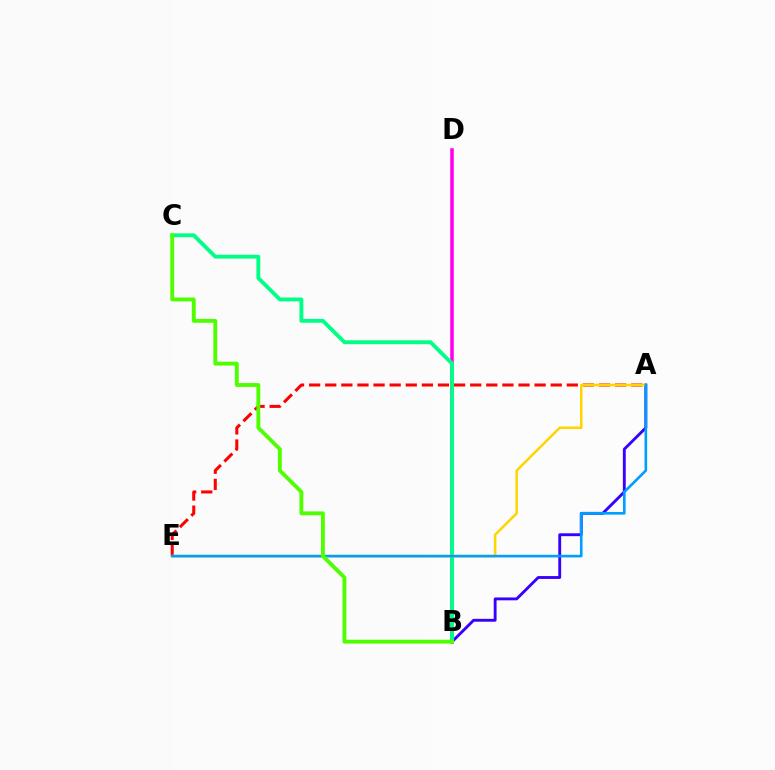{('A', 'E'): [{'color': '#ff0000', 'line_style': 'dashed', 'thickness': 2.19}, {'color': '#ffd500', 'line_style': 'solid', 'thickness': 1.8}, {'color': '#009eff', 'line_style': 'solid', 'thickness': 1.89}], ('A', 'B'): [{'color': '#3700ff', 'line_style': 'solid', 'thickness': 2.06}], ('B', 'D'): [{'color': '#ff00ed', 'line_style': 'solid', 'thickness': 2.55}], ('B', 'C'): [{'color': '#00ff86', 'line_style': 'solid', 'thickness': 2.78}, {'color': '#4fff00', 'line_style': 'solid', 'thickness': 2.78}]}